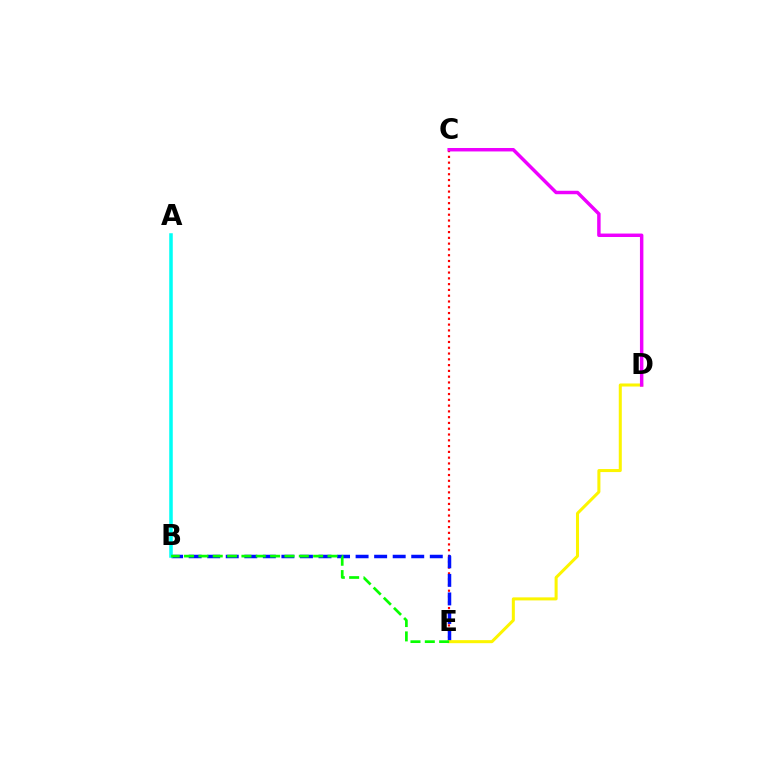{('C', 'E'): [{'color': '#ff0000', 'line_style': 'dotted', 'thickness': 1.57}], ('B', 'E'): [{'color': '#0010ff', 'line_style': 'dashed', 'thickness': 2.52}, {'color': '#08ff00', 'line_style': 'dashed', 'thickness': 1.95}], ('D', 'E'): [{'color': '#fcf500', 'line_style': 'solid', 'thickness': 2.18}], ('A', 'B'): [{'color': '#00fff6', 'line_style': 'solid', 'thickness': 2.54}], ('C', 'D'): [{'color': '#ee00ff', 'line_style': 'solid', 'thickness': 2.49}]}